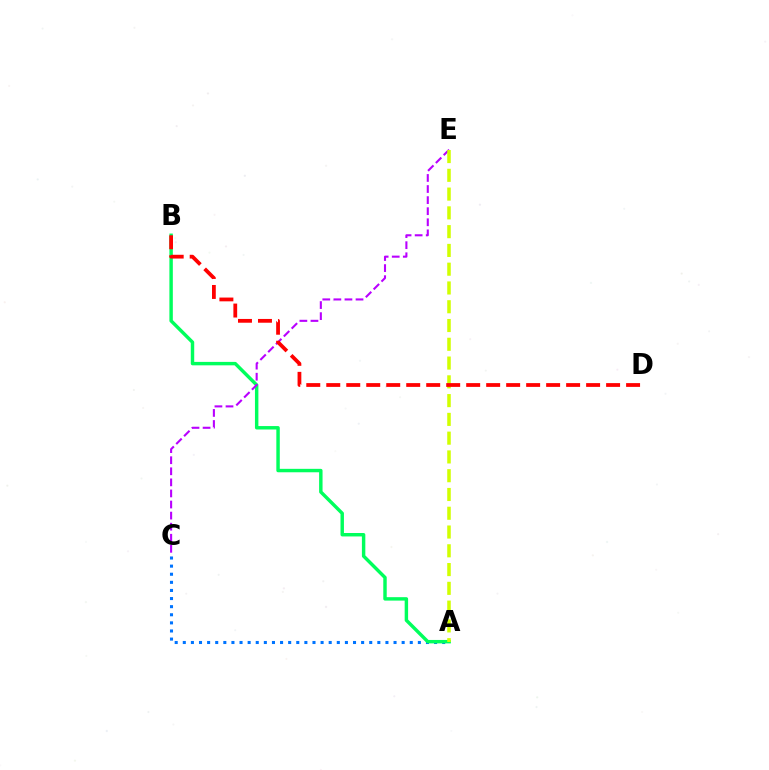{('A', 'C'): [{'color': '#0074ff', 'line_style': 'dotted', 'thickness': 2.2}], ('A', 'B'): [{'color': '#00ff5c', 'line_style': 'solid', 'thickness': 2.47}], ('C', 'E'): [{'color': '#b900ff', 'line_style': 'dashed', 'thickness': 1.5}], ('A', 'E'): [{'color': '#d1ff00', 'line_style': 'dashed', 'thickness': 2.55}], ('B', 'D'): [{'color': '#ff0000', 'line_style': 'dashed', 'thickness': 2.72}]}